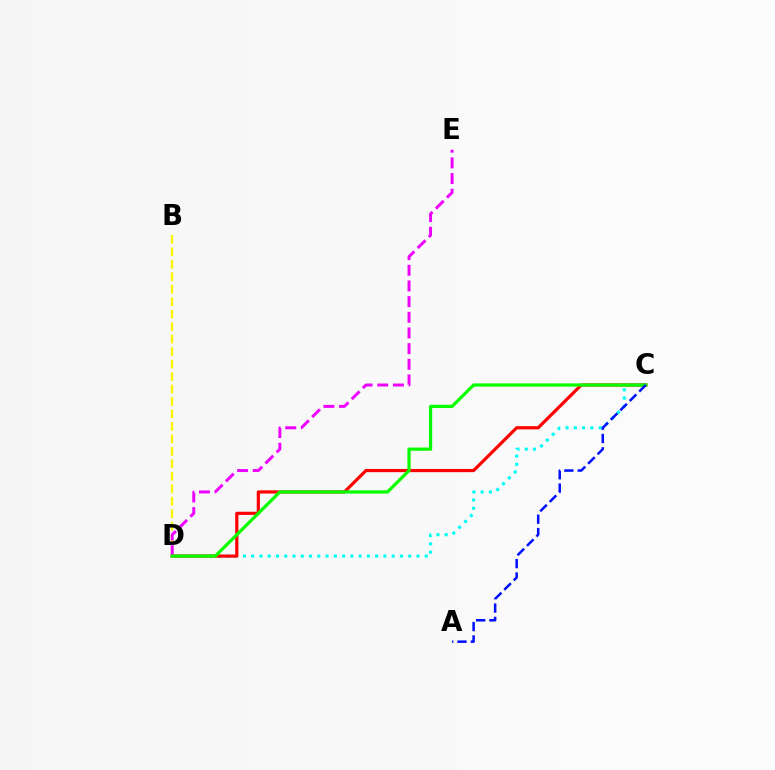{('B', 'D'): [{'color': '#fcf500', 'line_style': 'dashed', 'thickness': 1.69}], ('C', 'D'): [{'color': '#00fff6', 'line_style': 'dotted', 'thickness': 2.25}, {'color': '#ff0000', 'line_style': 'solid', 'thickness': 2.3}, {'color': '#08ff00', 'line_style': 'solid', 'thickness': 2.33}], ('D', 'E'): [{'color': '#ee00ff', 'line_style': 'dashed', 'thickness': 2.13}], ('A', 'C'): [{'color': '#0010ff', 'line_style': 'dashed', 'thickness': 1.81}]}